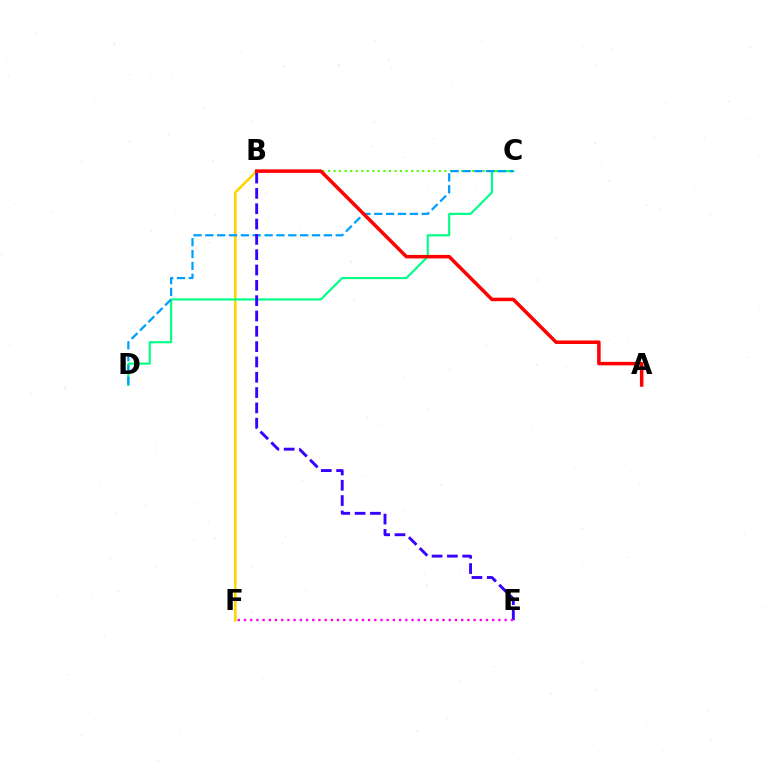{('B', 'F'): [{'color': '#ffd500', 'line_style': 'solid', 'thickness': 1.87}], ('C', 'D'): [{'color': '#00ff86', 'line_style': 'solid', 'thickness': 1.54}, {'color': '#009eff', 'line_style': 'dashed', 'thickness': 1.61}], ('B', 'C'): [{'color': '#4fff00', 'line_style': 'dotted', 'thickness': 1.51}], ('B', 'E'): [{'color': '#3700ff', 'line_style': 'dashed', 'thickness': 2.08}], ('A', 'B'): [{'color': '#ff0000', 'line_style': 'solid', 'thickness': 2.52}], ('E', 'F'): [{'color': '#ff00ed', 'line_style': 'dotted', 'thickness': 1.69}]}